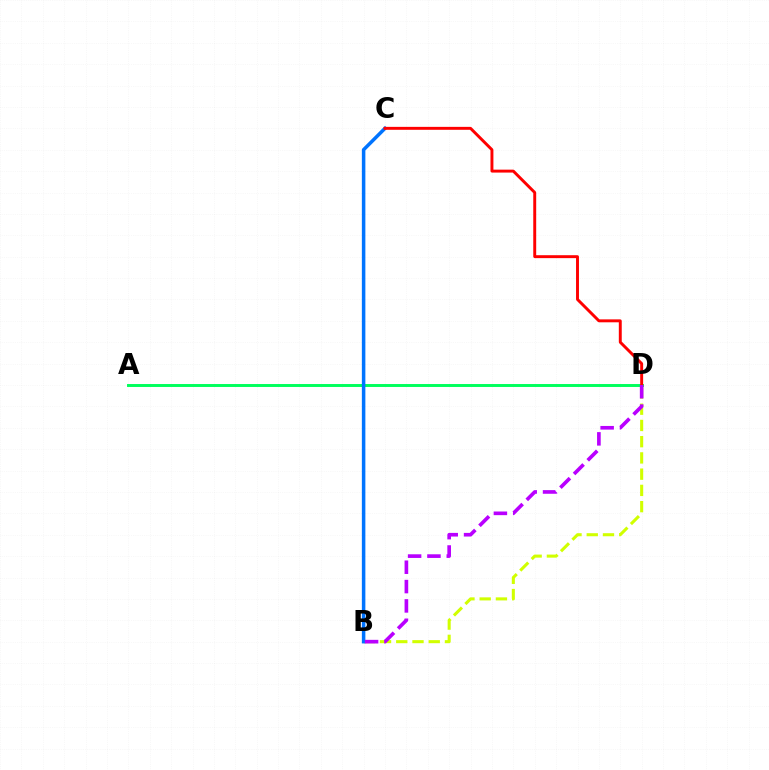{('A', 'D'): [{'color': '#00ff5c', 'line_style': 'solid', 'thickness': 2.12}], ('B', 'D'): [{'color': '#d1ff00', 'line_style': 'dashed', 'thickness': 2.21}, {'color': '#b900ff', 'line_style': 'dashed', 'thickness': 2.63}], ('B', 'C'): [{'color': '#0074ff', 'line_style': 'solid', 'thickness': 2.53}], ('C', 'D'): [{'color': '#ff0000', 'line_style': 'solid', 'thickness': 2.11}]}